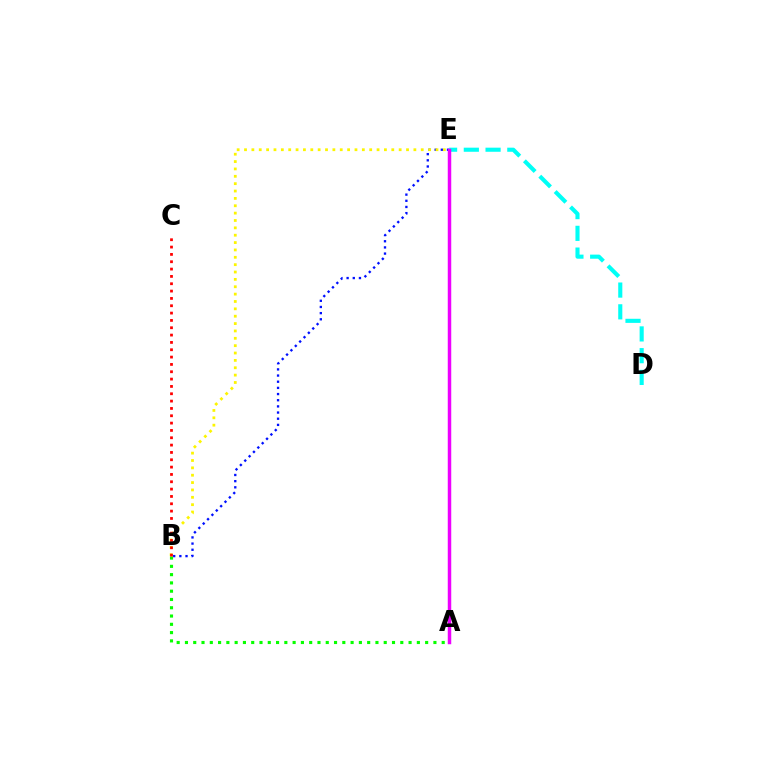{('B', 'E'): [{'color': '#0010ff', 'line_style': 'dotted', 'thickness': 1.68}, {'color': '#fcf500', 'line_style': 'dotted', 'thickness': 2.0}], ('D', 'E'): [{'color': '#00fff6', 'line_style': 'dashed', 'thickness': 2.95}], ('A', 'B'): [{'color': '#08ff00', 'line_style': 'dotted', 'thickness': 2.25}], ('A', 'E'): [{'color': '#ee00ff', 'line_style': 'solid', 'thickness': 2.5}], ('B', 'C'): [{'color': '#ff0000', 'line_style': 'dotted', 'thickness': 1.99}]}